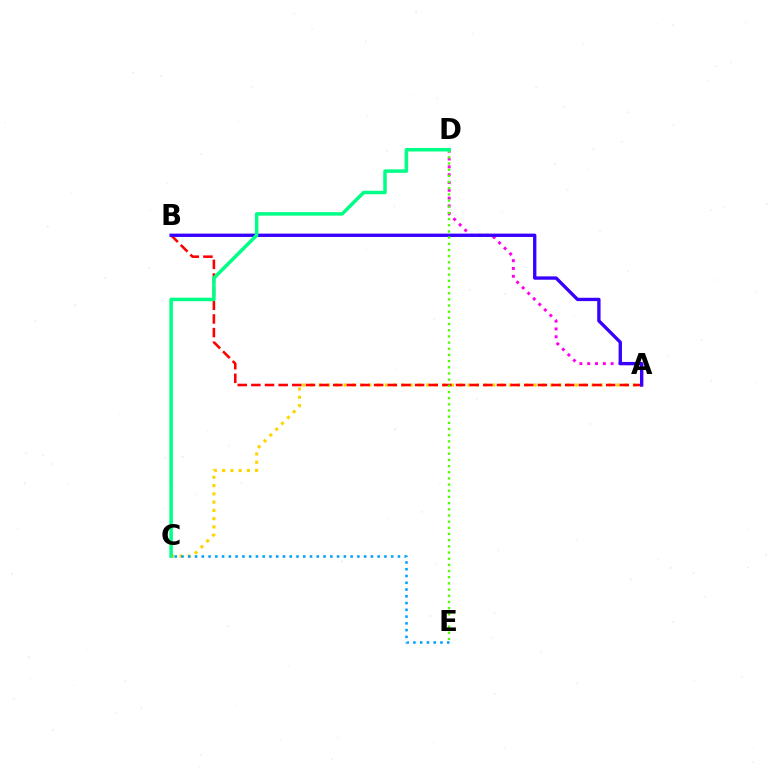{('A', 'C'): [{'color': '#ffd500', 'line_style': 'dotted', 'thickness': 2.25}], ('A', 'B'): [{'color': '#ff0000', 'line_style': 'dashed', 'thickness': 1.85}, {'color': '#3700ff', 'line_style': 'solid', 'thickness': 2.4}], ('C', 'E'): [{'color': '#009eff', 'line_style': 'dotted', 'thickness': 1.84}], ('A', 'D'): [{'color': '#ff00ed', 'line_style': 'dotted', 'thickness': 2.12}], ('D', 'E'): [{'color': '#4fff00', 'line_style': 'dotted', 'thickness': 1.68}], ('C', 'D'): [{'color': '#00ff86', 'line_style': 'solid', 'thickness': 2.52}]}